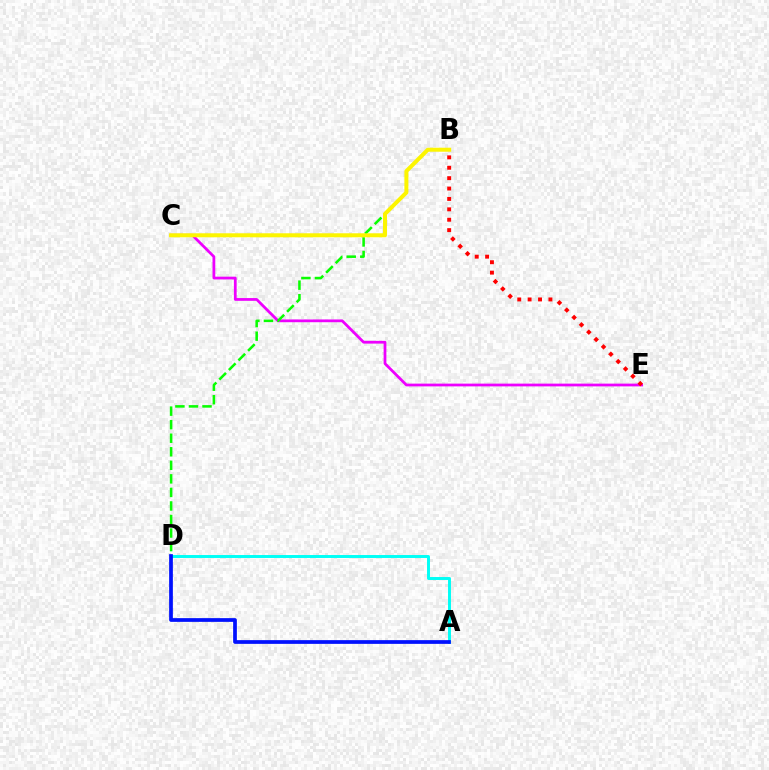{('C', 'E'): [{'color': '#ee00ff', 'line_style': 'solid', 'thickness': 1.99}], ('B', 'D'): [{'color': '#08ff00', 'line_style': 'dashed', 'thickness': 1.84}], ('B', 'C'): [{'color': '#fcf500', 'line_style': 'solid', 'thickness': 2.88}], ('B', 'E'): [{'color': '#ff0000', 'line_style': 'dotted', 'thickness': 2.82}], ('A', 'D'): [{'color': '#00fff6', 'line_style': 'solid', 'thickness': 2.12}, {'color': '#0010ff', 'line_style': 'solid', 'thickness': 2.68}]}